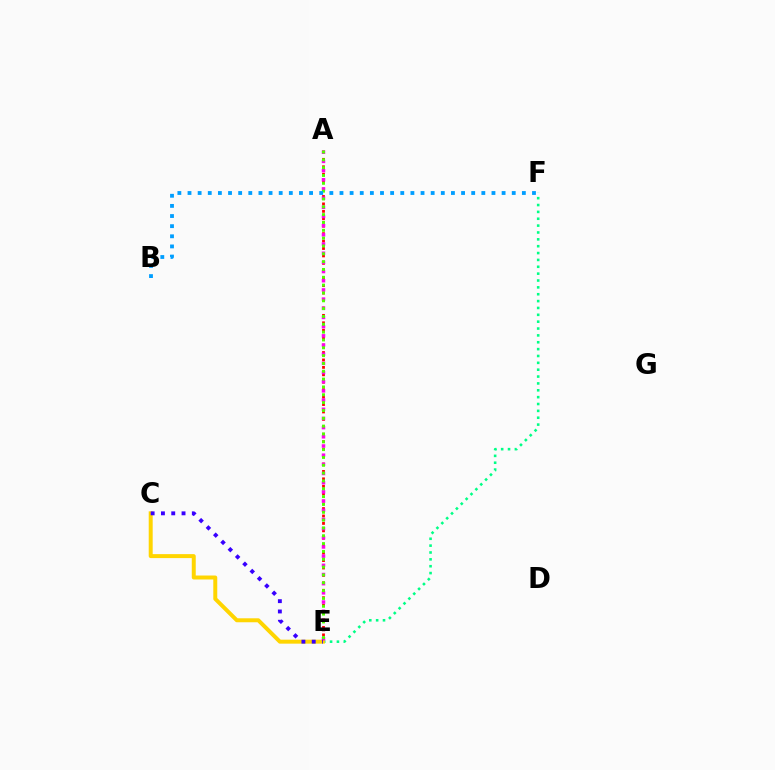{('A', 'E'): [{'color': '#ff0000', 'line_style': 'dotted', 'thickness': 2.02}, {'color': '#ff00ed', 'line_style': 'dotted', 'thickness': 2.49}, {'color': '#4fff00', 'line_style': 'dotted', 'thickness': 2.13}], ('E', 'F'): [{'color': '#00ff86', 'line_style': 'dotted', 'thickness': 1.86}], ('C', 'E'): [{'color': '#ffd500', 'line_style': 'solid', 'thickness': 2.86}, {'color': '#3700ff', 'line_style': 'dotted', 'thickness': 2.8}], ('B', 'F'): [{'color': '#009eff', 'line_style': 'dotted', 'thickness': 2.75}]}